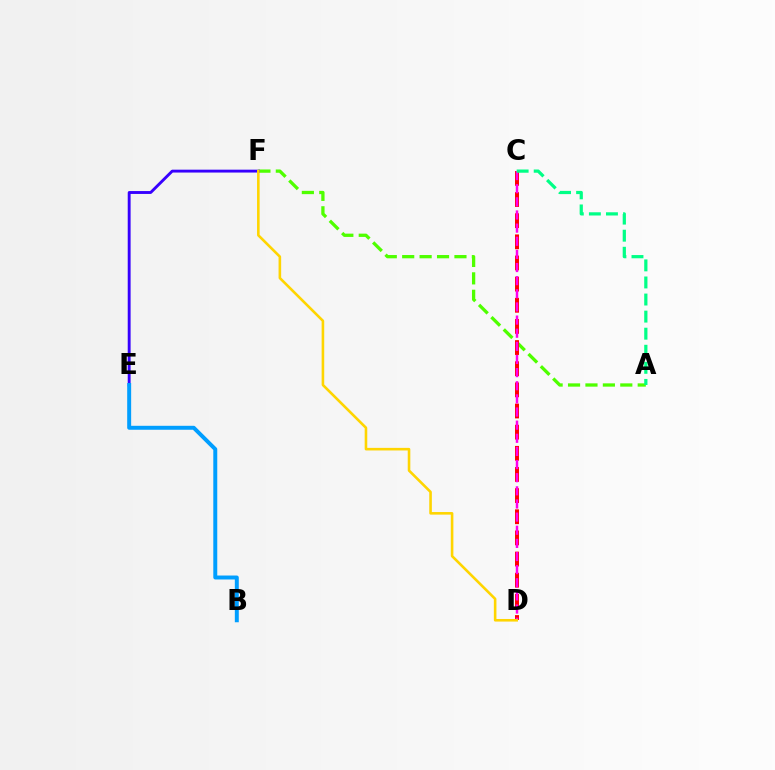{('A', 'F'): [{'color': '#4fff00', 'line_style': 'dashed', 'thickness': 2.37}], ('C', 'D'): [{'color': '#ff0000', 'line_style': 'dashed', 'thickness': 2.87}, {'color': '#ff00ed', 'line_style': 'dashed', 'thickness': 1.78}], ('E', 'F'): [{'color': '#3700ff', 'line_style': 'solid', 'thickness': 2.07}], ('D', 'F'): [{'color': '#ffd500', 'line_style': 'solid', 'thickness': 1.87}], ('A', 'C'): [{'color': '#00ff86', 'line_style': 'dashed', 'thickness': 2.32}], ('B', 'E'): [{'color': '#009eff', 'line_style': 'solid', 'thickness': 2.85}]}